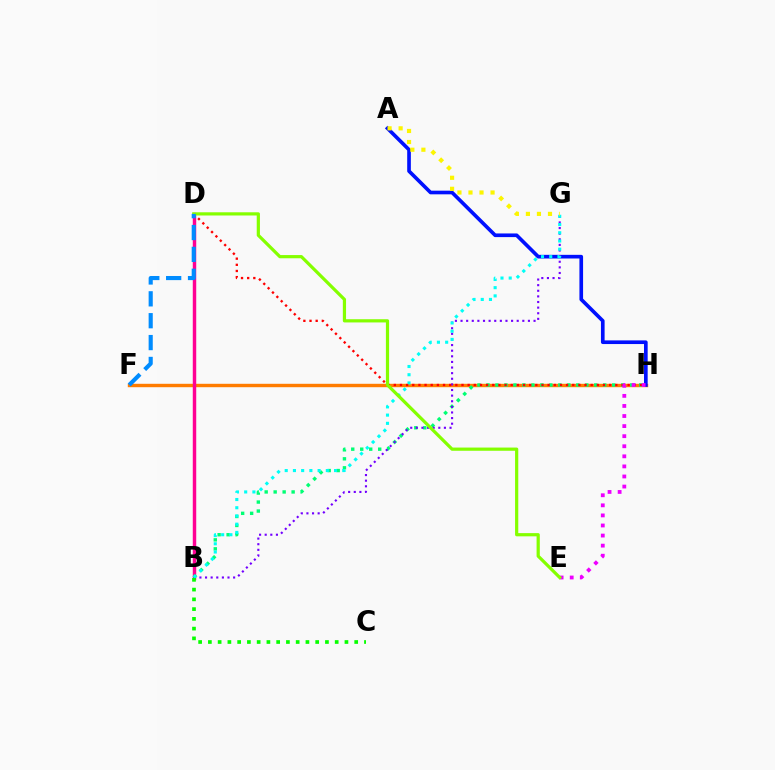{('F', 'H'): [{'color': '#ff7c00', 'line_style': 'solid', 'thickness': 2.46}], ('B', 'D'): [{'color': '#ff0094', 'line_style': 'solid', 'thickness': 2.48}], ('A', 'H'): [{'color': '#0010ff', 'line_style': 'solid', 'thickness': 2.63}], ('B', 'H'): [{'color': '#00ff74', 'line_style': 'dotted', 'thickness': 2.44}], ('B', 'G'): [{'color': '#7200ff', 'line_style': 'dotted', 'thickness': 1.53}, {'color': '#00fff6', 'line_style': 'dotted', 'thickness': 2.23}], ('D', 'H'): [{'color': '#ff0000', 'line_style': 'dotted', 'thickness': 1.67}], ('E', 'H'): [{'color': '#ee00ff', 'line_style': 'dotted', 'thickness': 2.74}], ('B', 'C'): [{'color': '#08ff00', 'line_style': 'dotted', 'thickness': 2.65}], ('D', 'E'): [{'color': '#84ff00', 'line_style': 'solid', 'thickness': 2.31}], ('D', 'F'): [{'color': '#008cff', 'line_style': 'dashed', 'thickness': 2.97}], ('A', 'G'): [{'color': '#fcf500', 'line_style': 'dotted', 'thickness': 3.0}]}